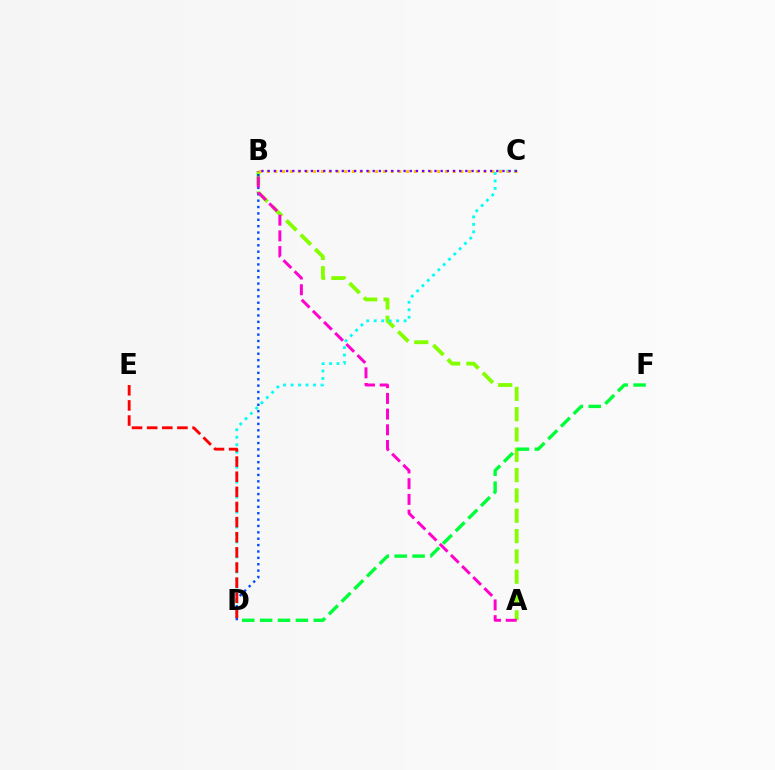{('A', 'B'): [{'color': '#84ff00', 'line_style': 'dashed', 'thickness': 2.76}, {'color': '#ff00cf', 'line_style': 'dashed', 'thickness': 2.13}], ('C', 'D'): [{'color': '#00fff6', 'line_style': 'dotted', 'thickness': 2.03}], ('B', 'D'): [{'color': '#004bff', 'line_style': 'dotted', 'thickness': 1.73}], ('D', 'F'): [{'color': '#00ff39', 'line_style': 'dashed', 'thickness': 2.43}], ('D', 'E'): [{'color': '#ff0000', 'line_style': 'dashed', 'thickness': 2.05}], ('B', 'C'): [{'color': '#ffbd00', 'line_style': 'dotted', 'thickness': 2.1}, {'color': '#7200ff', 'line_style': 'dotted', 'thickness': 1.68}]}